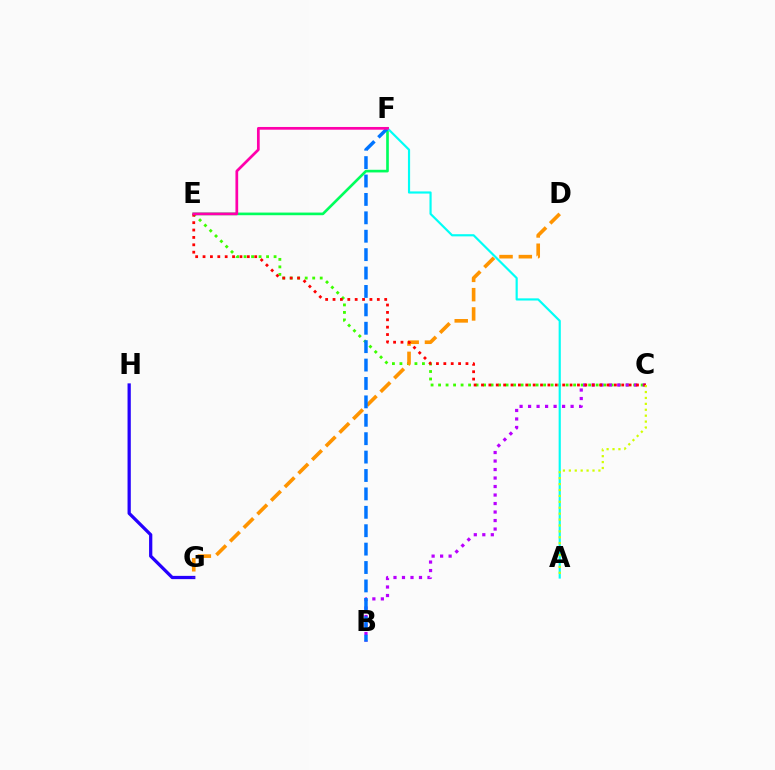{('G', 'H'): [{'color': '#2500ff', 'line_style': 'solid', 'thickness': 2.34}], ('C', 'E'): [{'color': '#3dff00', 'line_style': 'dotted', 'thickness': 2.04}, {'color': '#ff0000', 'line_style': 'dotted', 'thickness': 2.01}], ('E', 'F'): [{'color': '#00ff5c', 'line_style': 'solid', 'thickness': 1.9}, {'color': '#ff00ac', 'line_style': 'solid', 'thickness': 1.96}], ('D', 'G'): [{'color': '#ff9400', 'line_style': 'dashed', 'thickness': 2.62}], ('B', 'C'): [{'color': '#b900ff', 'line_style': 'dotted', 'thickness': 2.31}], ('B', 'F'): [{'color': '#0074ff', 'line_style': 'dashed', 'thickness': 2.5}], ('A', 'F'): [{'color': '#00fff6', 'line_style': 'solid', 'thickness': 1.56}], ('A', 'C'): [{'color': '#d1ff00', 'line_style': 'dotted', 'thickness': 1.61}]}